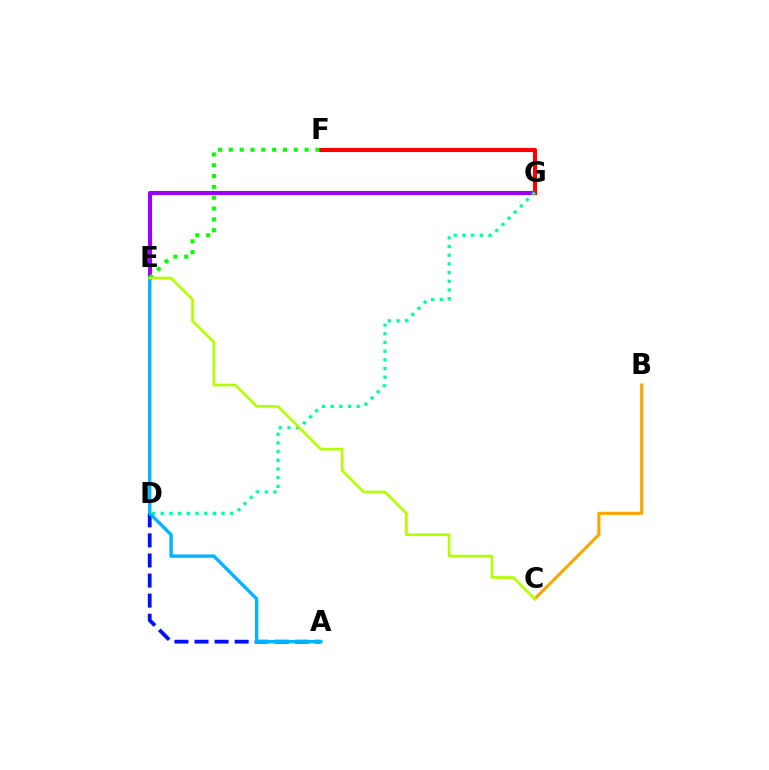{('E', 'G'): [{'color': '#9b00ff', 'line_style': 'solid', 'thickness': 2.93}], ('F', 'G'): [{'color': '#ff00bd', 'line_style': 'solid', 'thickness': 1.73}, {'color': '#ff0000', 'line_style': 'solid', 'thickness': 2.95}], ('A', 'D'): [{'color': '#0010ff', 'line_style': 'dashed', 'thickness': 2.73}], ('E', 'F'): [{'color': '#08ff00', 'line_style': 'dotted', 'thickness': 2.94}], ('D', 'G'): [{'color': '#00ff9d', 'line_style': 'dotted', 'thickness': 2.36}], ('B', 'C'): [{'color': '#ffa500', 'line_style': 'solid', 'thickness': 2.23}], ('A', 'E'): [{'color': '#00b5ff', 'line_style': 'solid', 'thickness': 2.42}], ('C', 'E'): [{'color': '#b3ff00', 'line_style': 'solid', 'thickness': 1.93}]}